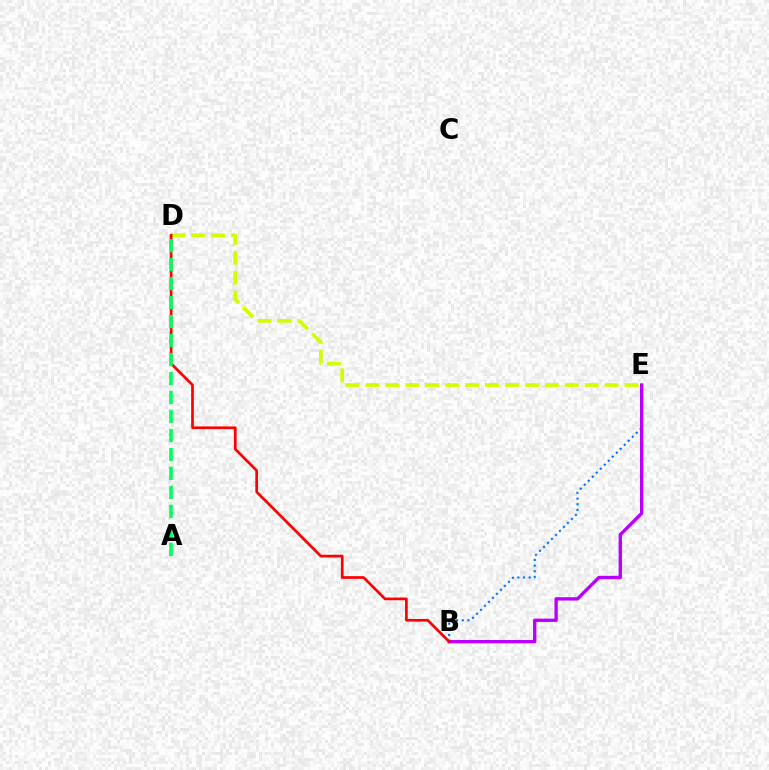{('B', 'E'): [{'color': '#0074ff', 'line_style': 'dotted', 'thickness': 1.53}, {'color': '#b900ff', 'line_style': 'solid', 'thickness': 2.41}], ('D', 'E'): [{'color': '#d1ff00', 'line_style': 'dashed', 'thickness': 2.71}], ('B', 'D'): [{'color': '#ff0000', 'line_style': 'solid', 'thickness': 1.94}], ('A', 'D'): [{'color': '#00ff5c', 'line_style': 'dashed', 'thickness': 2.58}]}